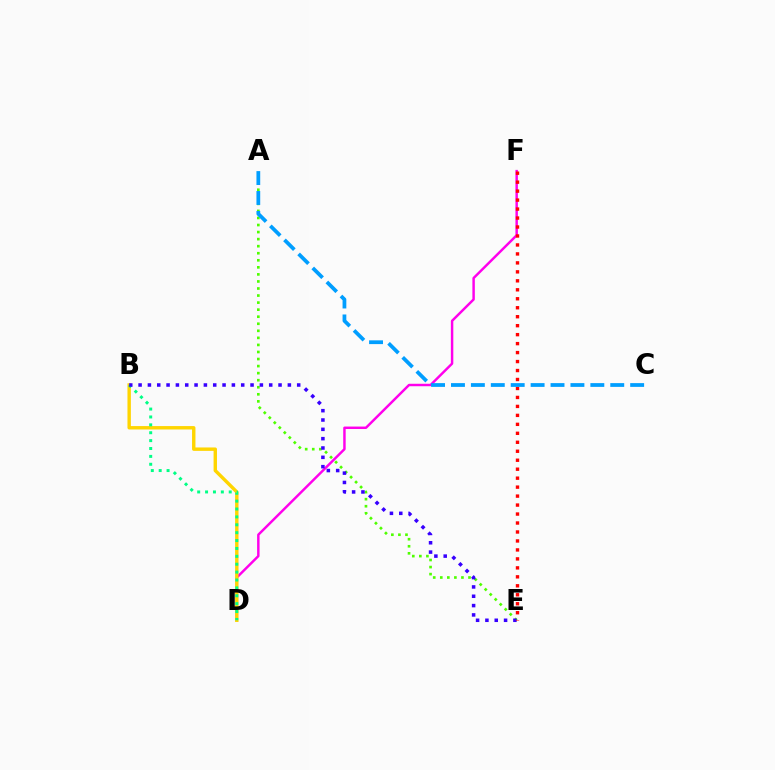{('D', 'F'): [{'color': '#ff00ed', 'line_style': 'solid', 'thickness': 1.77}], ('B', 'D'): [{'color': '#ffd500', 'line_style': 'solid', 'thickness': 2.45}, {'color': '#00ff86', 'line_style': 'dotted', 'thickness': 2.14}], ('A', 'E'): [{'color': '#4fff00', 'line_style': 'dotted', 'thickness': 1.92}], ('B', 'E'): [{'color': '#3700ff', 'line_style': 'dotted', 'thickness': 2.54}], ('E', 'F'): [{'color': '#ff0000', 'line_style': 'dotted', 'thickness': 2.44}], ('A', 'C'): [{'color': '#009eff', 'line_style': 'dashed', 'thickness': 2.7}]}